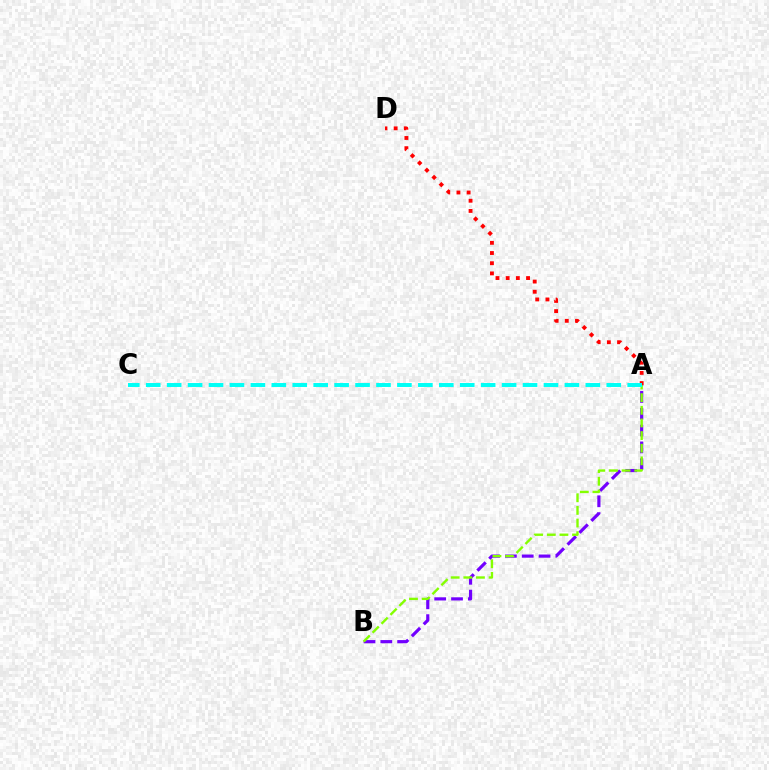{('A', 'B'): [{'color': '#7200ff', 'line_style': 'dashed', 'thickness': 2.29}, {'color': '#84ff00', 'line_style': 'dashed', 'thickness': 1.72}], ('A', 'D'): [{'color': '#ff0000', 'line_style': 'dotted', 'thickness': 2.77}], ('A', 'C'): [{'color': '#00fff6', 'line_style': 'dashed', 'thickness': 2.84}]}